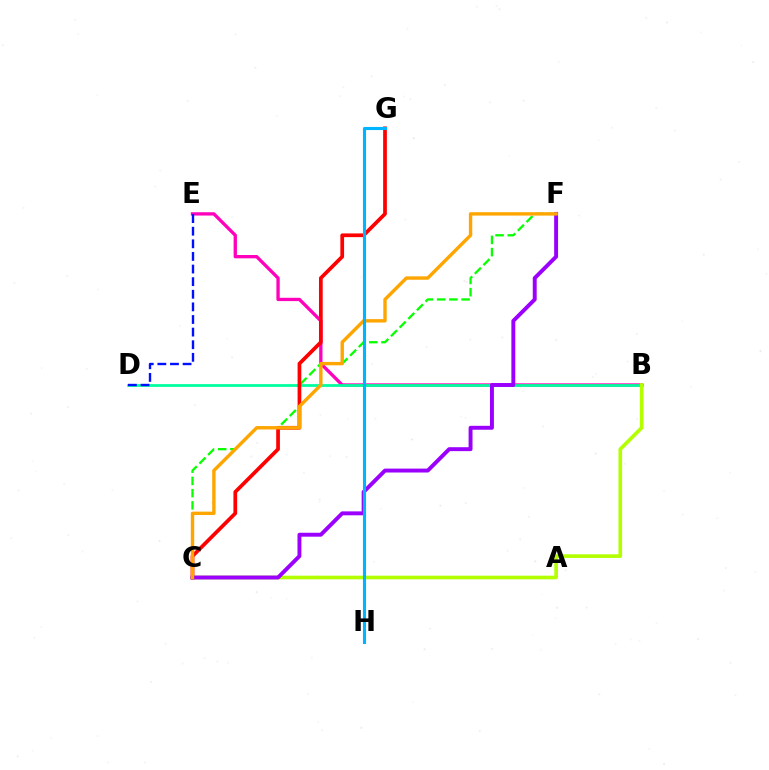{('B', 'E'): [{'color': '#ff00bd', 'line_style': 'solid', 'thickness': 2.38}], ('B', 'D'): [{'color': '#00ff9d', 'line_style': 'solid', 'thickness': 2.0}], ('B', 'C'): [{'color': '#b3ff00', 'line_style': 'solid', 'thickness': 2.63}], ('C', 'F'): [{'color': '#08ff00', 'line_style': 'dashed', 'thickness': 1.66}, {'color': '#9b00ff', 'line_style': 'solid', 'thickness': 2.82}, {'color': '#ffa500', 'line_style': 'solid', 'thickness': 2.44}], ('C', 'G'): [{'color': '#ff0000', 'line_style': 'solid', 'thickness': 2.68}], ('D', 'E'): [{'color': '#0010ff', 'line_style': 'dashed', 'thickness': 1.71}], ('G', 'H'): [{'color': '#00b5ff', 'line_style': 'solid', 'thickness': 2.24}]}